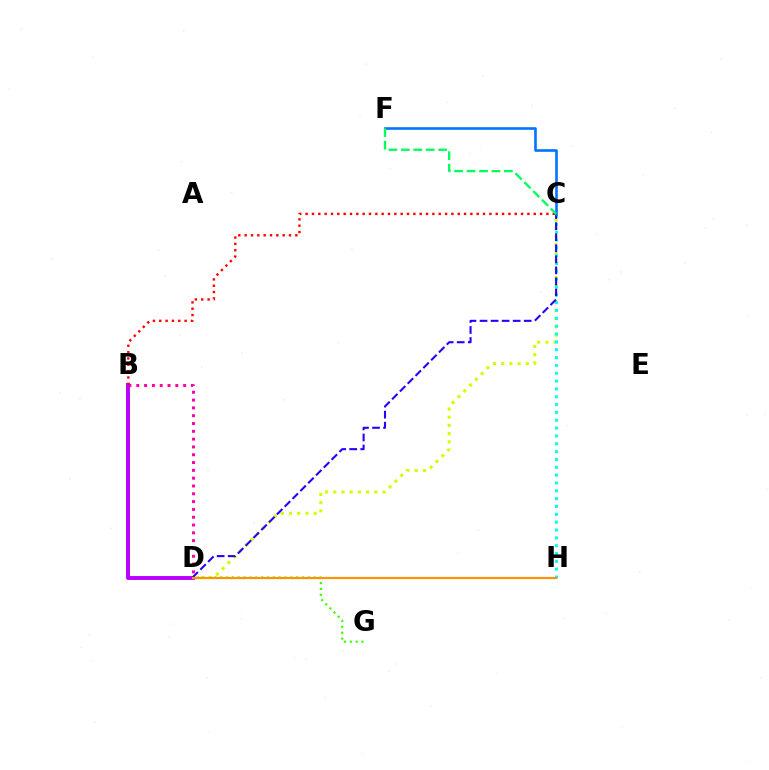{('B', 'D'): [{'color': '#ff00ac', 'line_style': 'dotted', 'thickness': 2.12}, {'color': '#b900ff', 'line_style': 'solid', 'thickness': 2.81}], ('D', 'G'): [{'color': '#3dff00', 'line_style': 'dotted', 'thickness': 1.59}], ('C', 'D'): [{'color': '#d1ff00', 'line_style': 'dotted', 'thickness': 2.23}, {'color': '#2500ff', 'line_style': 'dashed', 'thickness': 1.5}], ('C', 'H'): [{'color': '#00fff6', 'line_style': 'dotted', 'thickness': 2.13}], ('D', 'H'): [{'color': '#ff9400', 'line_style': 'solid', 'thickness': 1.58}], ('B', 'C'): [{'color': '#ff0000', 'line_style': 'dotted', 'thickness': 1.72}], ('C', 'F'): [{'color': '#0074ff', 'line_style': 'solid', 'thickness': 1.88}, {'color': '#00ff5c', 'line_style': 'dashed', 'thickness': 1.69}]}